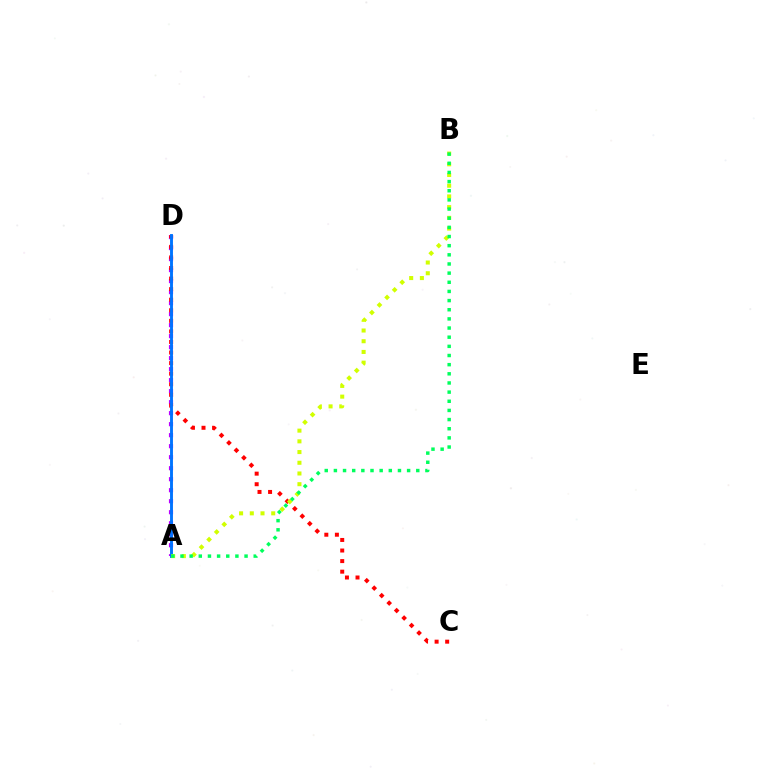{('A', 'D'): [{'color': '#b900ff', 'line_style': 'dotted', 'thickness': 2.99}, {'color': '#0074ff', 'line_style': 'solid', 'thickness': 2.08}], ('C', 'D'): [{'color': '#ff0000', 'line_style': 'dotted', 'thickness': 2.87}], ('A', 'B'): [{'color': '#d1ff00', 'line_style': 'dotted', 'thickness': 2.91}, {'color': '#00ff5c', 'line_style': 'dotted', 'thickness': 2.49}]}